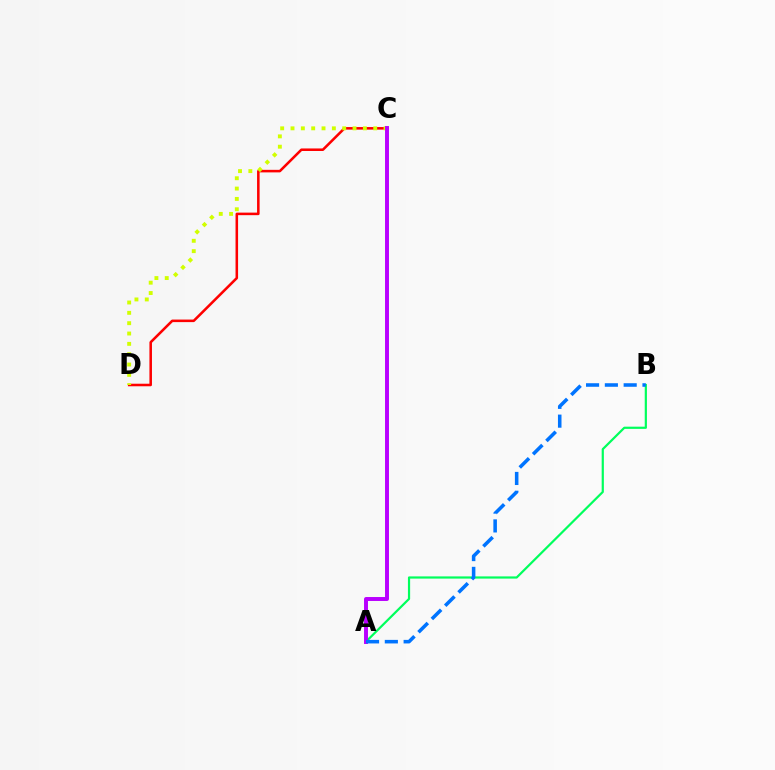{('A', 'B'): [{'color': '#00ff5c', 'line_style': 'solid', 'thickness': 1.58}, {'color': '#0074ff', 'line_style': 'dashed', 'thickness': 2.55}], ('C', 'D'): [{'color': '#ff0000', 'line_style': 'solid', 'thickness': 1.83}, {'color': '#d1ff00', 'line_style': 'dotted', 'thickness': 2.81}], ('A', 'C'): [{'color': '#b900ff', 'line_style': 'solid', 'thickness': 2.84}]}